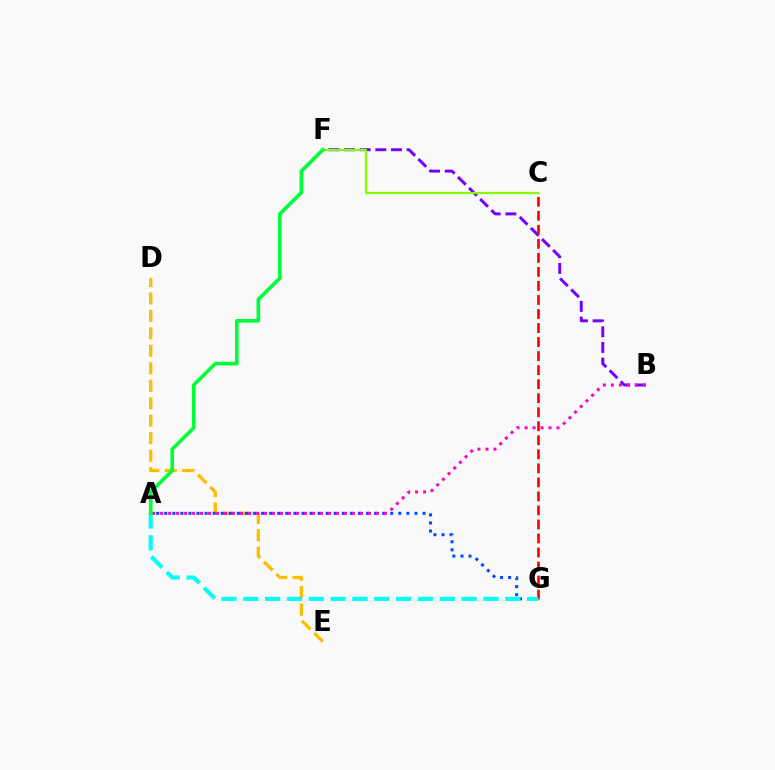{('B', 'F'): [{'color': '#7200ff', 'line_style': 'dashed', 'thickness': 2.13}], ('D', 'E'): [{'color': '#ffbd00', 'line_style': 'dashed', 'thickness': 2.37}], ('A', 'G'): [{'color': '#004bff', 'line_style': 'dotted', 'thickness': 2.19}, {'color': '#00fff6', 'line_style': 'dashed', 'thickness': 2.97}], ('C', 'G'): [{'color': '#ff0000', 'line_style': 'dashed', 'thickness': 1.91}], ('C', 'F'): [{'color': '#84ff00', 'line_style': 'solid', 'thickness': 1.6}], ('A', 'B'): [{'color': '#ff00cf', 'line_style': 'dotted', 'thickness': 2.17}], ('A', 'F'): [{'color': '#00ff39', 'line_style': 'solid', 'thickness': 2.62}]}